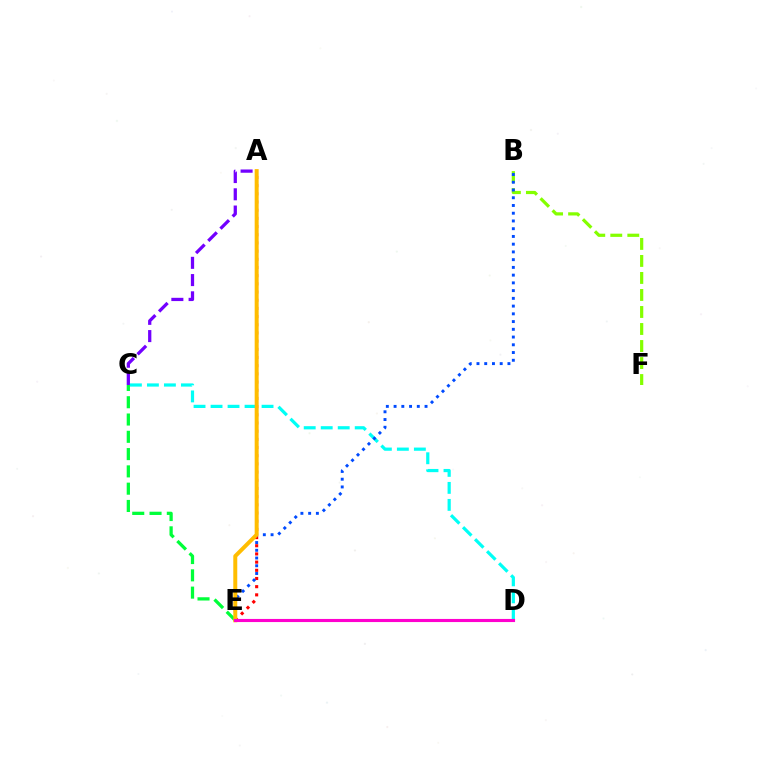{('A', 'C'): [{'color': '#7200ff', 'line_style': 'dashed', 'thickness': 2.34}], ('C', 'D'): [{'color': '#00fff6', 'line_style': 'dashed', 'thickness': 2.31}], ('B', 'F'): [{'color': '#84ff00', 'line_style': 'dashed', 'thickness': 2.31}], ('C', 'E'): [{'color': '#00ff39', 'line_style': 'dashed', 'thickness': 2.35}], ('A', 'E'): [{'color': '#ff0000', 'line_style': 'dotted', 'thickness': 2.22}, {'color': '#ffbd00', 'line_style': 'solid', 'thickness': 2.87}], ('B', 'E'): [{'color': '#004bff', 'line_style': 'dotted', 'thickness': 2.1}], ('D', 'E'): [{'color': '#ff00cf', 'line_style': 'solid', 'thickness': 2.25}]}